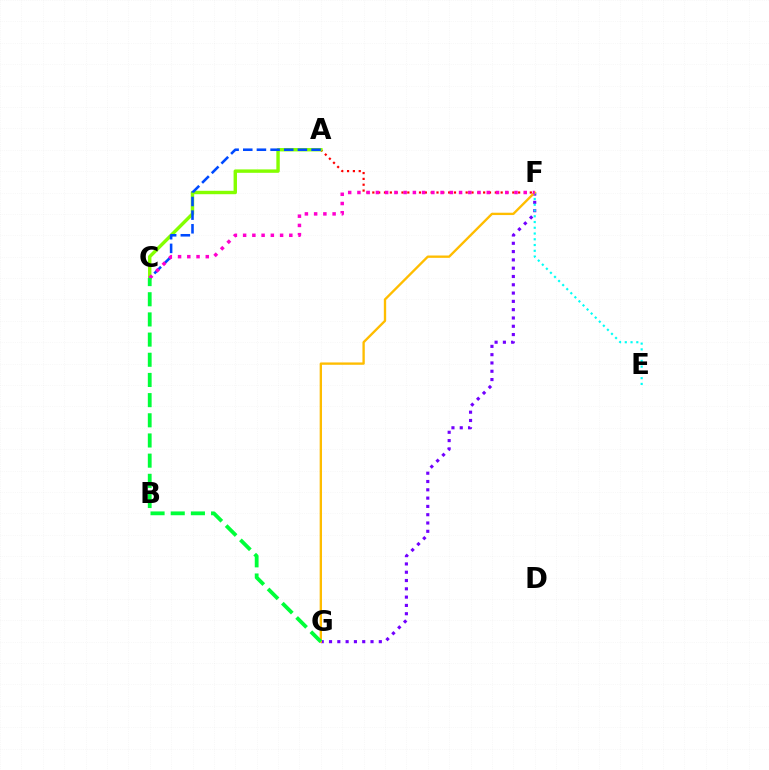{('F', 'G'): [{'color': '#7200ff', 'line_style': 'dotted', 'thickness': 2.25}, {'color': '#ffbd00', 'line_style': 'solid', 'thickness': 1.69}], ('A', 'F'): [{'color': '#ff0000', 'line_style': 'dotted', 'thickness': 1.58}], ('E', 'F'): [{'color': '#00fff6', 'line_style': 'dotted', 'thickness': 1.56}], ('A', 'C'): [{'color': '#84ff00', 'line_style': 'solid', 'thickness': 2.45}, {'color': '#004bff', 'line_style': 'dashed', 'thickness': 1.86}], ('C', 'F'): [{'color': '#ff00cf', 'line_style': 'dotted', 'thickness': 2.51}], ('C', 'G'): [{'color': '#00ff39', 'line_style': 'dashed', 'thickness': 2.74}]}